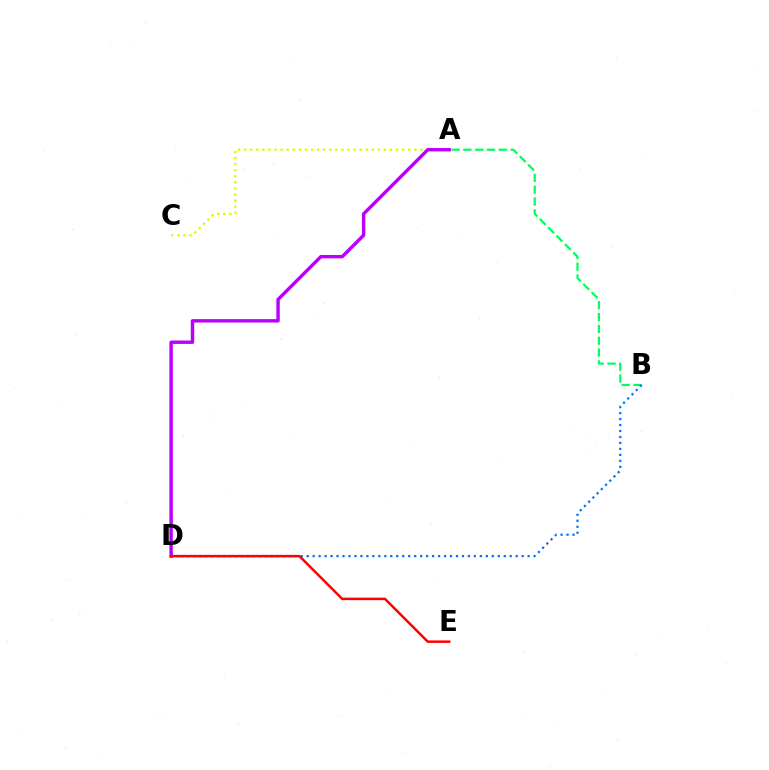{('A', 'B'): [{'color': '#00ff5c', 'line_style': 'dashed', 'thickness': 1.61}], ('A', 'C'): [{'color': '#d1ff00', 'line_style': 'dotted', 'thickness': 1.65}], ('B', 'D'): [{'color': '#0074ff', 'line_style': 'dotted', 'thickness': 1.62}], ('A', 'D'): [{'color': '#b900ff', 'line_style': 'solid', 'thickness': 2.46}], ('D', 'E'): [{'color': '#ff0000', 'line_style': 'solid', 'thickness': 1.8}]}